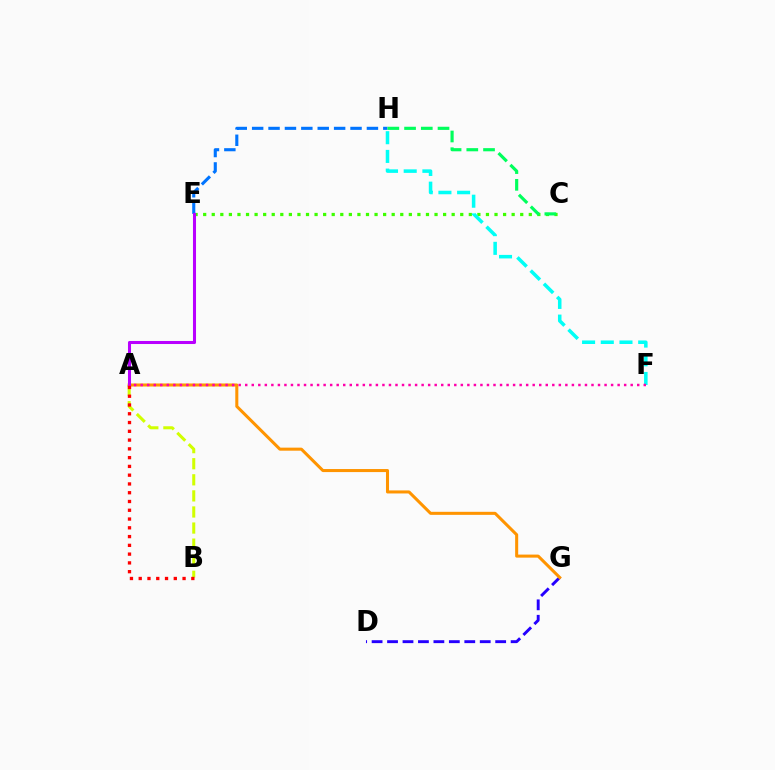{('A', 'B'): [{'color': '#d1ff00', 'line_style': 'dashed', 'thickness': 2.18}, {'color': '#ff0000', 'line_style': 'dotted', 'thickness': 2.38}], ('C', 'E'): [{'color': '#3dff00', 'line_style': 'dotted', 'thickness': 2.33}], ('D', 'G'): [{'color': '#2500ff', 'line_style': 'dashed', 'thickness': 2.1}], ('F', 'H'): [{'color': '#00fff6', 'line_style': 'dashed', 'thickness': 2.54}], ('A', 'G'): [{'color': '#ff9400', 'line_style': 'solid', 'thickness': 2.19}], ('E', 'H'): [{'color': '#0074ff', 'line_style': 'dashed', 'thickness': 2.23}], ('A', 'E'): [{'color': '#b900ff', 'line_style': 'solid', 'thickness': 2.19}], ('A', 'F'): [{'color': '#ff00ac', 'line_style': 'dotted', 'thickness': 1.78}], ('C', 'H'): [{'color': '#00ff5c', 'line_style': 'dashed', 'thickness': 2.27}]}